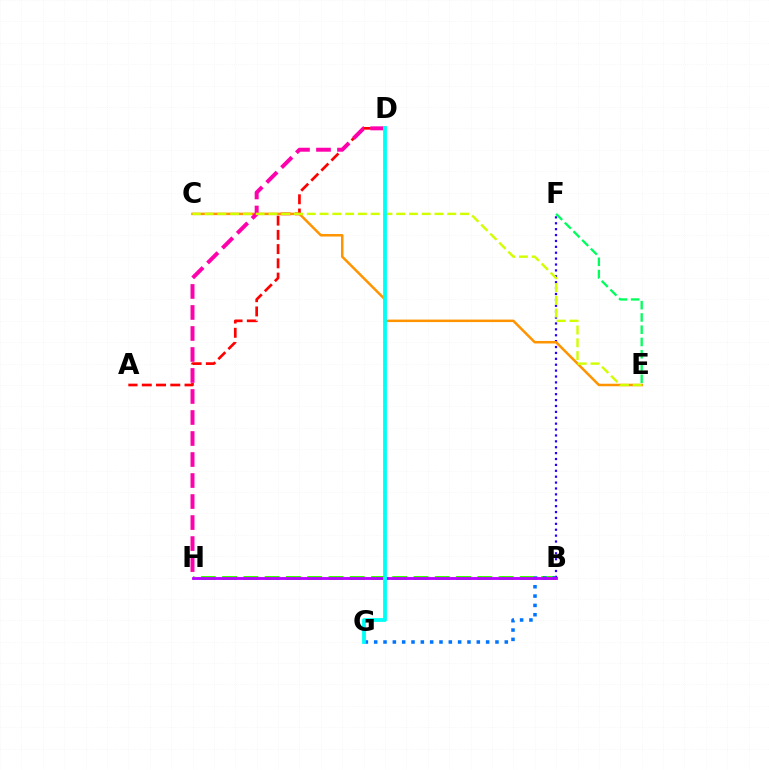{('B', 'H'): [{'color': '#3dff00', 'line_style': 'dashed', 'thickness': 2.89}, {'color': '#b900ff', 'line_style': 'solid', 'thickness': 2.04}], ('B', 'F'): [{'color': '#2500ff', 'line_style': 'dotted', 'thickness': 1.6}], ('B', 'G'): [{'color': '#0074ff', 'line_style': 'dotted', 'thickness': 2.53}], ('A', 'D'): [{'color': '#ff0000', 'line_style': 'dashed', 'thickness': 1.93}], ('C', 'E'): [{'color': '#ff9400', 'line_style': 'solid', 'thickness': 1.81}, {'color': '#d1ff00', 'line_style': 'dashed', 'thickness': 1.73}], ('D', 'H'): [{'color': '#ff00ac', 'line_style': 'dashed', 'thickness': 2.85}], ('E', 'F'): [{'color': '#00ff5c', 'line_style': 'dashed', 'thickness': 1.67}], ('D', 'G'): [{'color': '#00fff6', 'line_style': 'solid', 'thickness': 2.73}]}